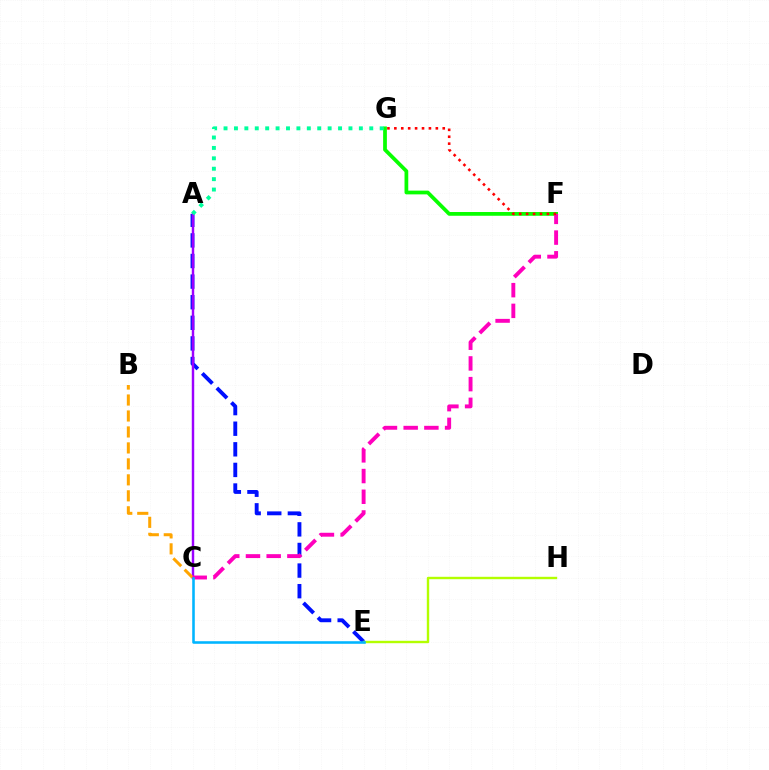{('F', 'G'): [{'color': '#08ff00', 'line_style': 'solid', 'thickness': 2.7}, {'color': '#ff0000', 'line_style': 'dotted', 'thickness': 1.88}], ('A', 'E'): [{'color': '#0010ff', 'line_style': 'dashed', 'thickness': 2.8}], ('A', 'C'): [{'color': '#9b00ff', 'line_style': 'solid', 'thickness': 1.76}], ('E', 'H'): [{'color': '#b3ff00', 'line_style': 'solid', 'thickness': 1.73}], ('B', 'C'): [{'color': '#ffa500', 'line_style': 'dashed', 'thickness': 2.17}], ('C', 'F'): [{'color': '#ff00bd', 'line_style': 'dashed', 'thickness': 2.81}], ('A', 'G'): [{'color': '#00ff9d', 'line_style': 'dotted', 'thickness': 2.83}], ('C', 'E'): [{'color': '#00b5ff', 'line_style': 'solid', 'thickness': 1.85}]}